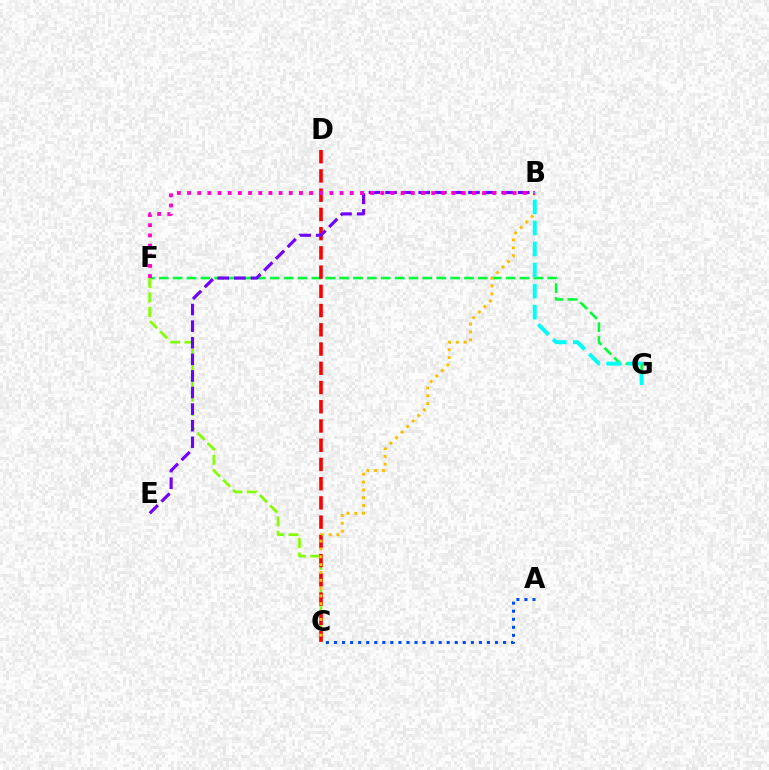{('A', 'C'): [{'color': '#004bff', 'line_style': 'dotted', 'thickness': 2.19}], ('F', 'G'): [{'color': '#00ff39', 'line_style': 'dashed', 'thickness': 1.88}], ('C', 'F'): [{'color': '#84ff00', 'line_style': 'dashed', 'thickness': 1.95}], ('C', 'D'): [{'color': '#ff0000', 'line_style': 'dashed', 'thickness': 2.61}], ('B', 'E'): [{'color': '#7200ff', 'line_style': 'dashed', 'thickness': 2.25}], ('B', 'C'): [{'color': '#ffbd00', 'line_style': 'dotted', 'thickness': 2.13}], ('B', 'F'): [{'color': '#ff00cf', 'line_style': 'dotted', 'thickness': 2.76}], ('B', 'G'): [{'color': '#00fff6', 'line_style': 'dashed', 'thickness': 2.86}]}